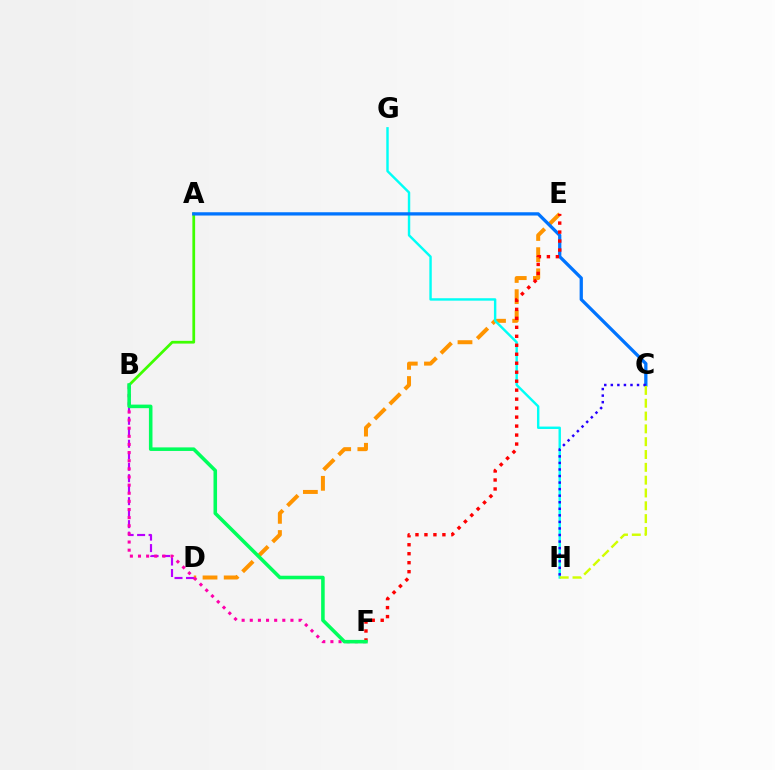{('D', 'E'): [{'color': '#ff9400', 'line_style': 'dashed', 'thickness': 2.88}], ('A', 'B'): [{'color': '#3dff00', 'line_style': 'solid', 'thickness': 1.98}], ('G', 'H'): [{'color': '#00fff6', 'line_style': 'solid', 'thickness': 1.74}], ('A', 'C'): [{'color': '#0074ff', 'line_style': 'solid', 'thickness': 2.36}], ('C', 'H'): [{'color': '#2500ff', 'line_style': 'dotted', 'thickness': 1.78}, {'color': '#d1ff00', 'line_style': 'dashed', 'thickness': 1.74}], ('B', 'D'): [{'color': '#b900ff', 'line_style': 'dashed', 'thickness': 1.56}], ('E', 'F'): [{'color': '#ff0000', 'line_style': 'dotted', 'thickness': 2.44}], ('B', 'F'): [{'color': '#ff00ac', 'line_style': 'dotted', 'thickness': 2.21}, {'color': '#00ff5c', 'line_style': 'solid', 'thickness': 2.56}]}